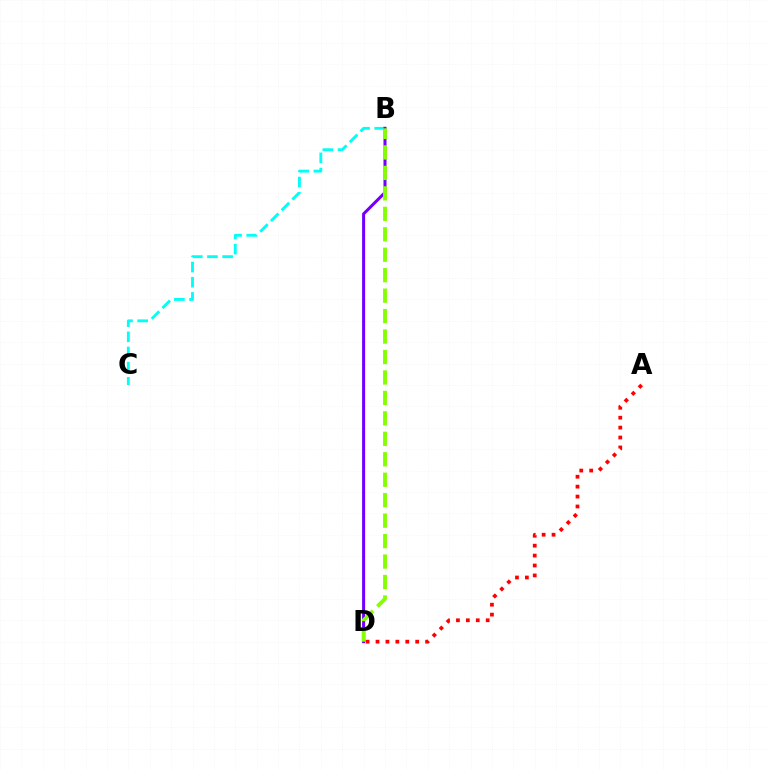{('B', 'C'): [{'color': '#00fff6', 'line_style': 'dashed', 'thickness': 2.06}], ('B', 'D'): [{'color': '#7200ff', 'line_style': 'solid', 'thickness': 2.19}, {'color': '#84ff00', 'line_style': 'dashed', 'thickness': 2.78}], ('A', 'D'): [{'color': '#ff0000', 'line_style': 'dotted', 'thickness': 2.7}]}